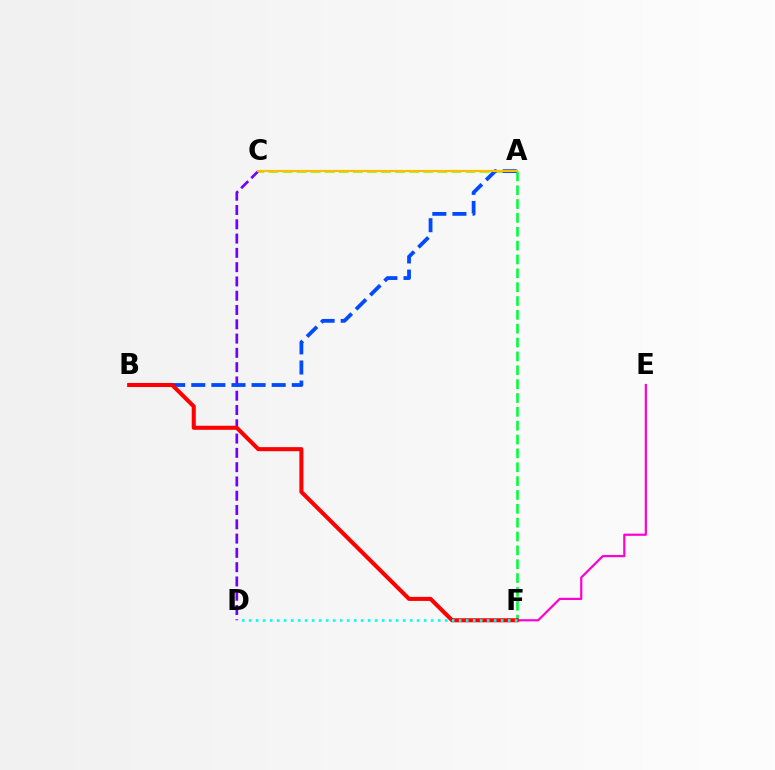{('A', 'F'): [{'color': '#00ff39', 'line_style': 'dashed', 'thickness': 1.88}], ('C', 'D'): [{'color': '#7200ff', 'line_style': 'dashed', 'thickness': 1.94}], ('E', 'F'): [{'color': '#ff00cf', 'line_style': 'solid', 'thickness': 1.58}], ('A', 'C'): [{'color': '#84ff00', 'line_style': 'dashed', 'thickness': 1.91}, {'color': '#ffbd00', 'line_style': 'solid', 'thickness': 1.57}], ('A', 'B'): [{'color': '#004bff', 'line_style': 'dashed', 'thickness': 2.73}], ('B', 'F'): [{'color': '#ff0000', 'line_style': 'solid', 'thickness': 2.92}], ('D', 'F'): [{'color': '#00fff6', 'line_style': 'dotted', 'thickness': 1.9}]}